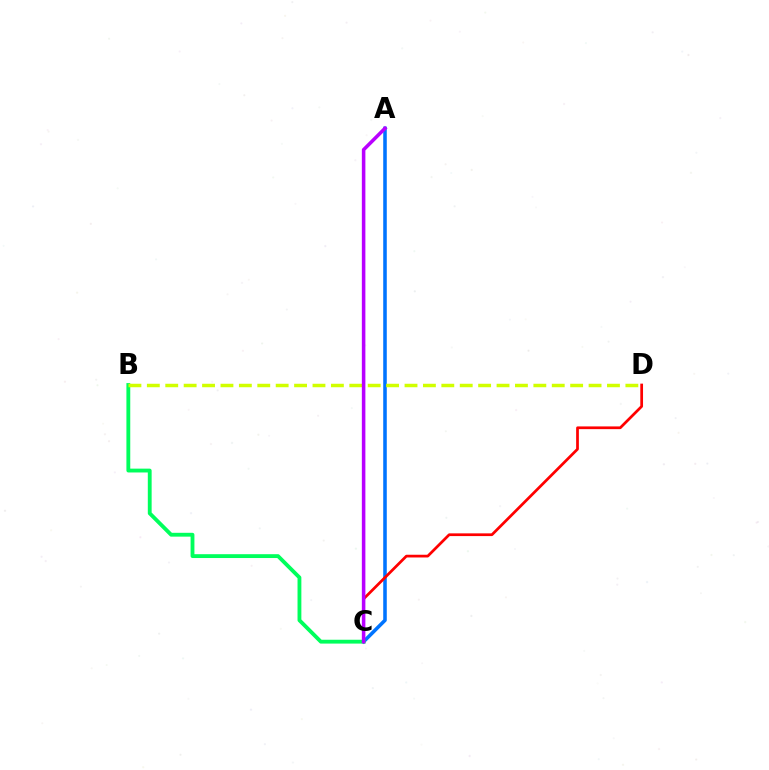{('A', 'C'): [{'color': '#0074ff', 'line_style': 'solid', 'thickness': 2.56}, {'color': '#b900ff', 'line_style': 'solid', 'thickness': 2.55}], ('B', 'C'): [{'color': '#00ff5c', 'line_style': 'solid', 'thickness': 2.76}], ('B', 'D'): [{'color': '#d1ff00', 'line_style': 'dashed', 'thickness': 2.5}], ('C', 'D'): [{'color': '#ff0000', 'line_style': 'solid', 'thickness': 1.96}]}